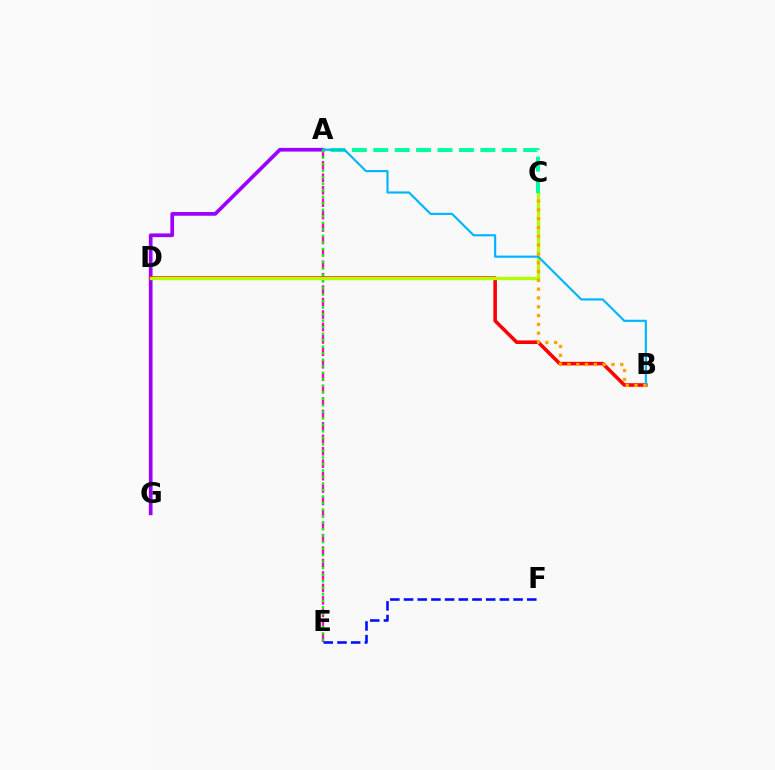{('A', 'G'): [{'color': '#9b00ff', 'line_style': 'solid', 'thickness': 2.66}], ('A', 'E'): [{'color': '#ff00bd', 'line_style': 'dashed', 'thickness': 1.69}, {'color': '#08ff00', 'line_style': 'dotted', 'thickness': 1.77}], ('B', 'D'): [{'color': '#ff0000', 'line_style': 'solid', 'thickness': 2.58}], ('C', 'D'): [{'color': '#b3ff00', 'line_style': 'solid', 'thickness': 2.4}], ('A', 'C'): [{'color': '#00ff9d', 'line_style': 'dashed', 'thickness': 2.91}], ('A', 'B'): [{'color': '#00b5ff', 'line_style': 'solid', 'thickness': 1.55}], ('B', 'C'): [{'color': '#ffa500', 'line_style': 'dotted', 'thickness': 2.39}], ('E', 'F'): [{'color': '#0010ff', 'line_style': 'dashed', 'thickness': 1.86}]}